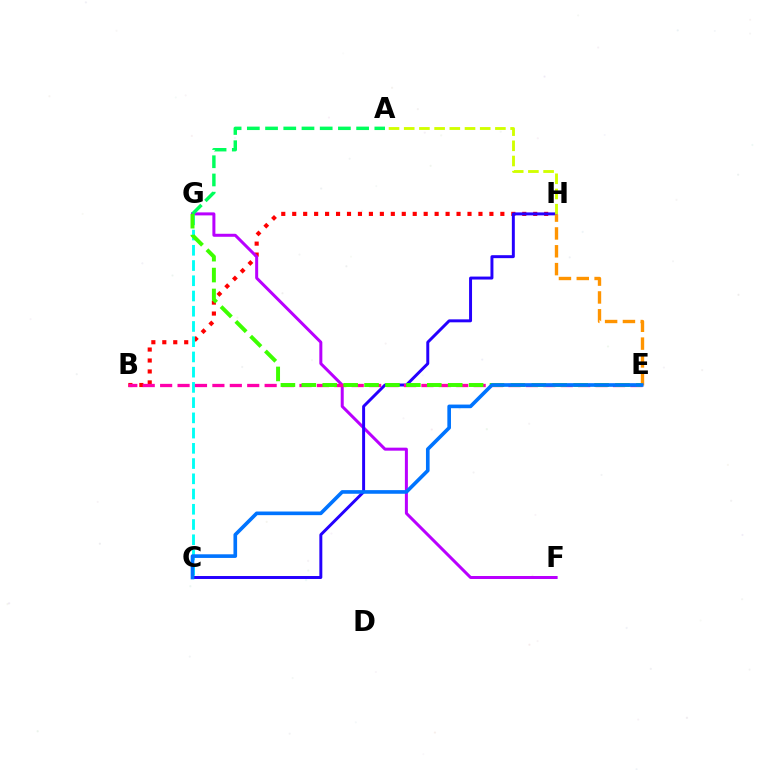{('B', 'H'): [{'color': '#ff0000', 'line_style': 'dotted', 'thickness': 2.98}], ('F', 'G'): [{'color': '#b900ff', 'line_style': 'solid', 'thickness': 2.16}], ('C', 'G'): [{'color': '#00fff6', 'line_style': 'dashed', 'thickness': 2.07}], ('C', 'H'): [{'color': '#2500ff', 'line_style': 'solid', 'thickness': 2.13}], ('B', 'E'): [{'color': '#ff00ac', 'line_style': 'dashed', 'thickness': 2.37}], ('A', 'G'): [{'color': '#00ff5c', 'line_style': 'dashed', 'thickness': 2.47}], ('A', 'H'): [{'color': '#d1ff00', 'line_style': 'dashed', 'thickness': 2.06}], ('E', 'H'): [{'color': '#ff9400', 'line_style': 'dashed', 'thickness': 2.42}], ('E', 'G'): [{'color': '#3dff00', 'line_style': 'dashed', 'thickness': 2.84}], ('C', 'E'): [{'color': '#0074ff', 'line_style': 'solid', 'thickness': 2.62}]}